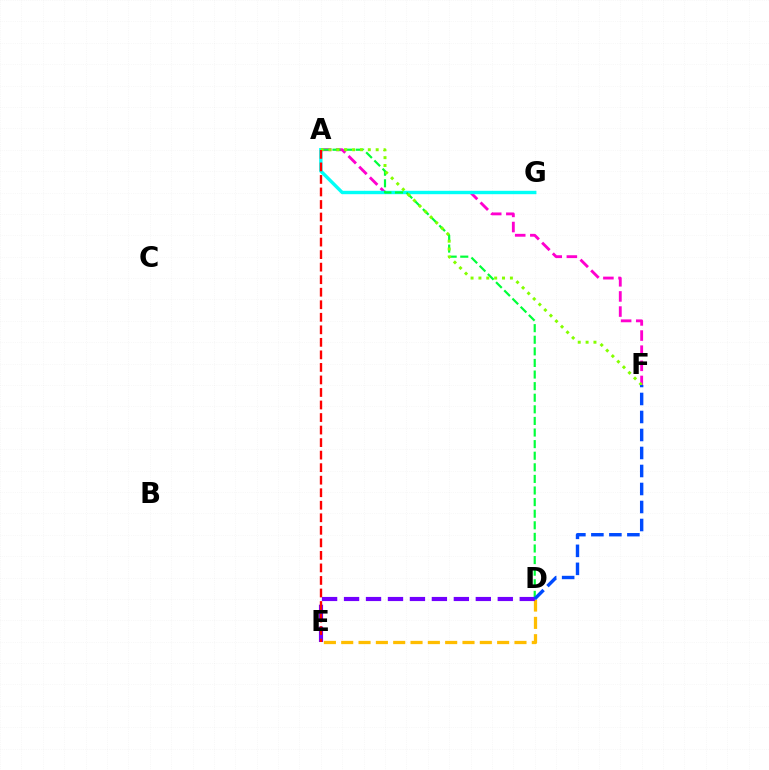{('A', 'F'): [{'color': '#ff00cf', 'line_style': 'dashed', 'thickness': 2.06}, {'color': '#84ff00', 'line_style': 'dotted', 'thickness': 2.14}], ('A', 'G'): [{'color': '#00fff6', 'line_style': 'solid', 'thickness': 2.44}], ('A', 'D'): [{'color': '#00ff39', 'line_style': 'dashed', 'thickness': 1.58}], ('D', 'E'): [{'color': '#ffbd00', 'line_style': 'dashed', 'thickness': 2.35}, {'color': '#7200ff', 'line_style': 'dashed', 'thickness': 2.98}], ('A', 'E'): [{'color': '#ff0000', 'line_style': 'dashed', 'thickness': 1.7}], ('D', 'F'): [{'color': '#004bff', 'line_style': 'dashed', 'thickness': 2.45}]}